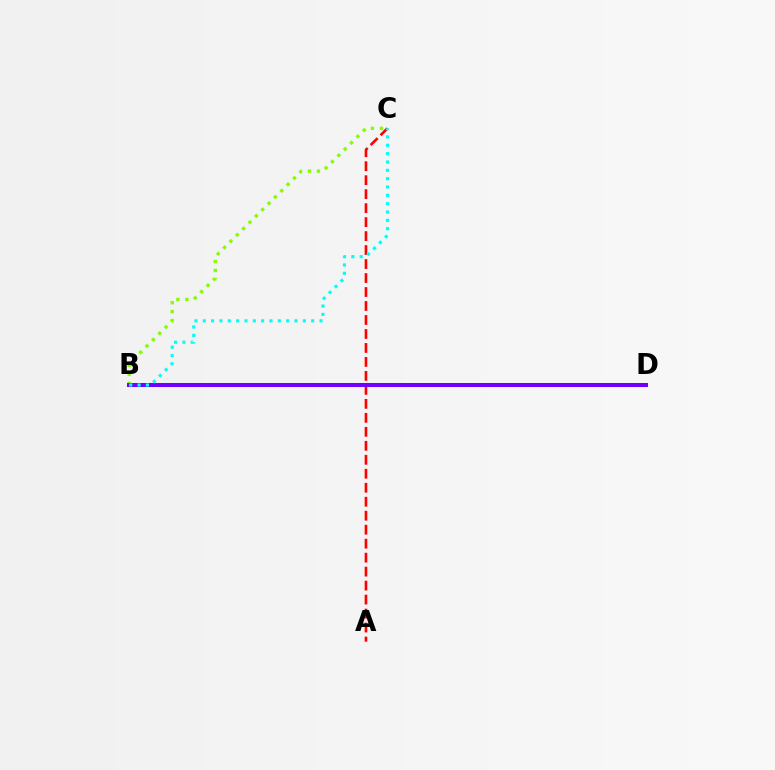{('A', 'C'): [{'color': '#ff0000', 'line_style': 'dashed', 'thickness': 1.9}], ('B', 'C'): [{'color': '#84ff00', 'line_style': 'dotted', 'thickness': 2.43}, {'color': '#00fff6', 'line_style': 'dotted', 'thickness': 2.27}], ('B', 'D'): [{'color': '#7200ff', 'line_style': 'solid', 'thickness': 2.9}]}